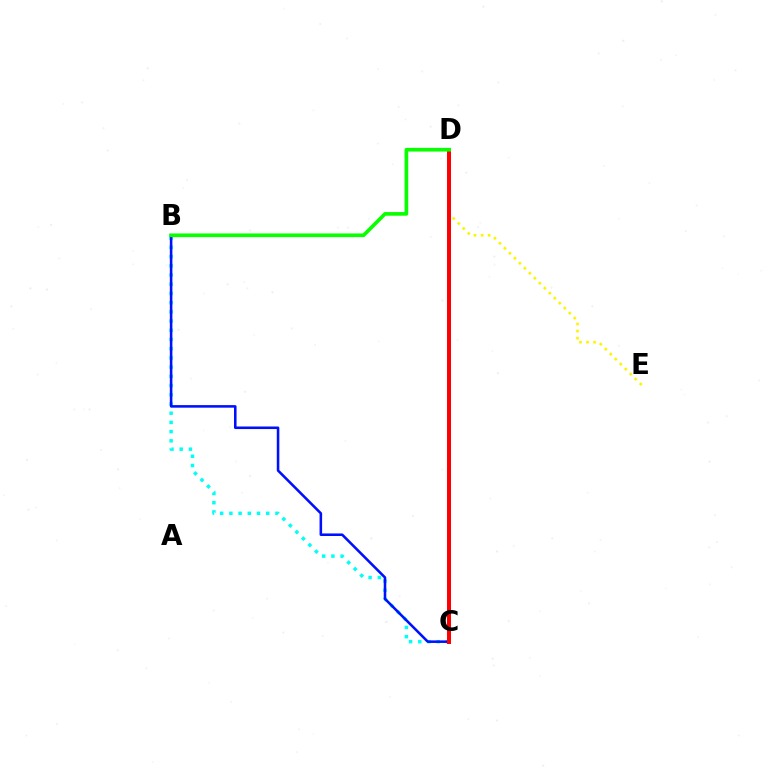{('D', 'E'): [{'color': '#fcf500', 'line_style': 'dotted', 'thickness': 1.92}], ('B', 'C'): [{'color': '#00fff6', 'line_style': 'dotted', 'thickness': 2.5}, {'color': '#0010ff', 'line_style': 'solid', 'thickness': 1.85}], ('C', 'D'): [{'color': '#ee00ff', 'line_style': 'solid', 'thickness': 2.14}, {'color': '#ff0000', 'line_style': 'solid', 'thickness': 2.86}], ('B', 'D'): [{'color': '#08ff00', 'line_style': 'solid', 'thickness': 2.64}]}